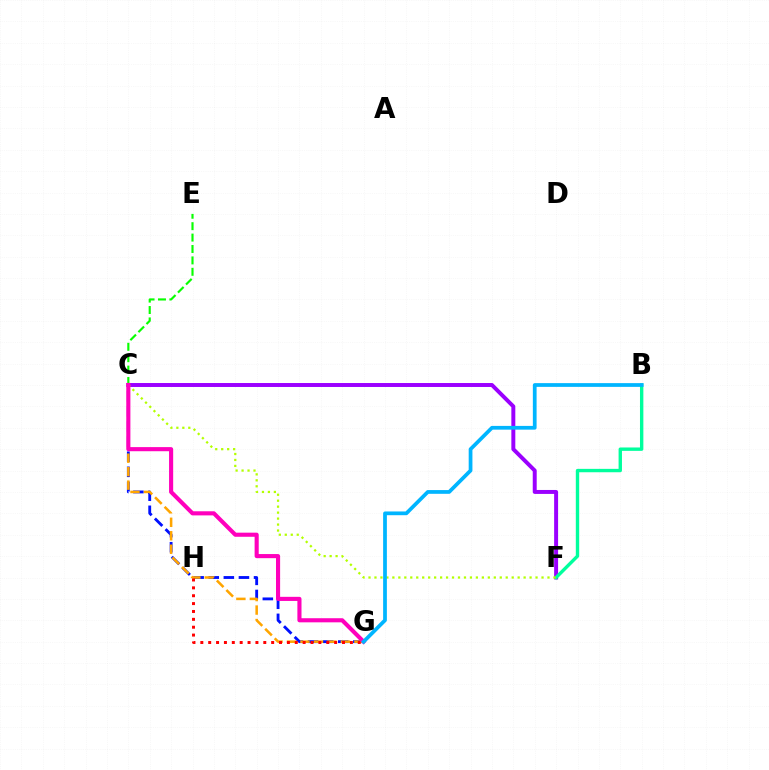{('C', 'G'): [{'color': '#0010ff', 'line_style': 'dashed', 'thickness': 2.05}, {'color': '#ffa500', 'line_style': 'dashed', 'thickness': 1.83}, {'color': '#ff00bd', 'line_style': 'solid', 'thickness': 2.96}], ('C', 'F'): [{'color': '#9b00ff', 'line_style': 'solid', 'thickness': 2.85}, {'color': '#b3ff00', 'line_style': 'dotted', 'thickness': 1.62}], ('B', 'F'): [{'color': '#00ff9d', 'line_style': 'solid', 'thickness': 2.44}], ('G', 'H'): [{'color': '#ff0000', 'line_style': 'dotted', 'thickness': 2.14}], ('C', 'E'): [{'color': '#08ff00', 'line_style': 'dashed', 'thickness': 1.55}], ('B', 'G'): [{'color': '#00b5ff', 'line_style': 'solid', 'thickness': 2.69}]}